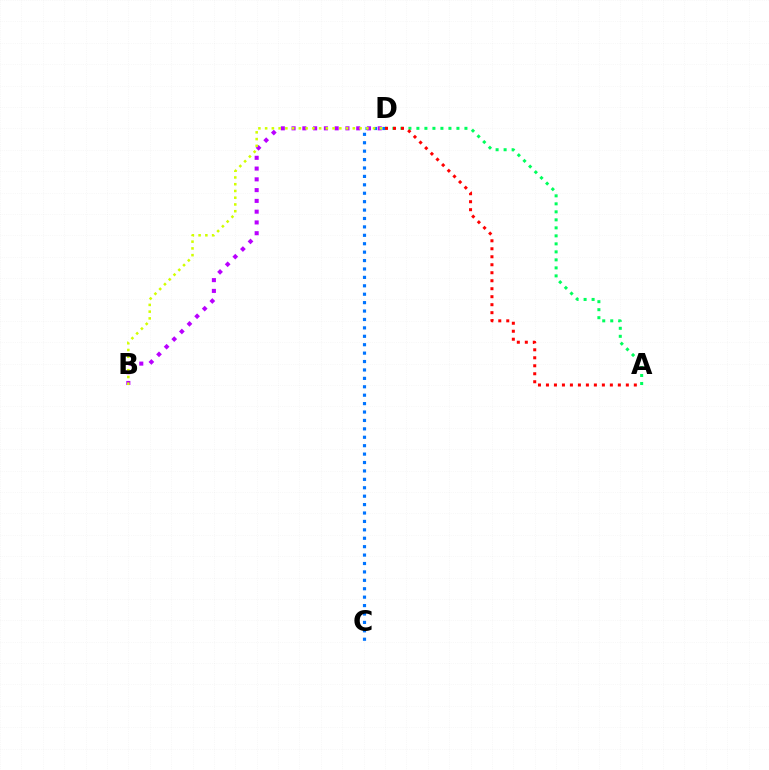{('C', 'D'): [{'color': '#0074ff', 'line_style': 'dotted', 'thickness': 2.29}], ('B', 'D'): [{'color': '#b900ff', 'line_style': 'dotted', 'thickness': 2.93}, {'color': '#d1ff00', 'line_style': 'dotted', 'thickness': 1.83}], ('A', 'D'): [{'color': '#00ff5c', 'line_style': 'dotted', 'thickness': 2.17}, {'color': '#ff0000', 'line_style': 'dotted', 'thickness': 2.17}]}